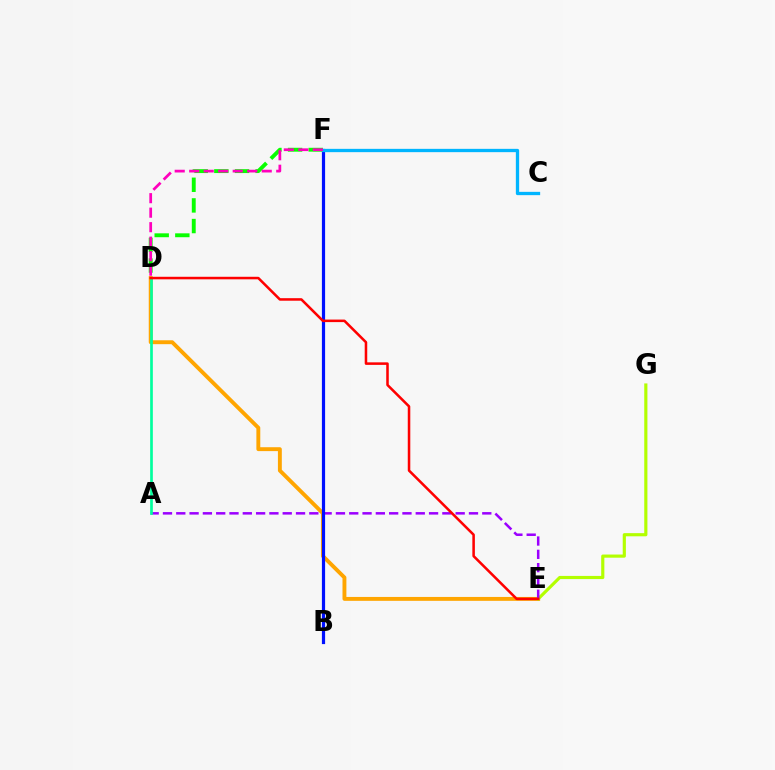{('D', 'E'): [{'color': '#ffa500', 'line_style': 'solid', 'thickness': 2.8}, {'color': '#ff0000', 'line_style': 'solid', 'thickness': 1.83}], ('E', 'G'): [{'color': '#b3ff00', 'line_style': 'solid', 'thickness': 2.27}], ('A', 'E'): [{'color': '#9b00ff', 'line_style': 'dashed', 'thickness': 1.81}], ('A', 'D'): [{'color': '#00ff9d', 'line_style': 'solid', 'thickness': 1.93}], ('D', 'F'): [{'color': '#08ff00', 'line_style': 'dashed', 'thickness': 2.8}, {'color': '#ff00bd', 'line_style': 'dashed', 'thickness': 1.97}], ('B', 'F'): [{'color': '#0010ff', 'line_style': 'solid', 'thickness': 2.3}], ('C', 'F'): [{'color': '#00b5ff', 'line_style': 'solid', 'thickness': 2.38}]}